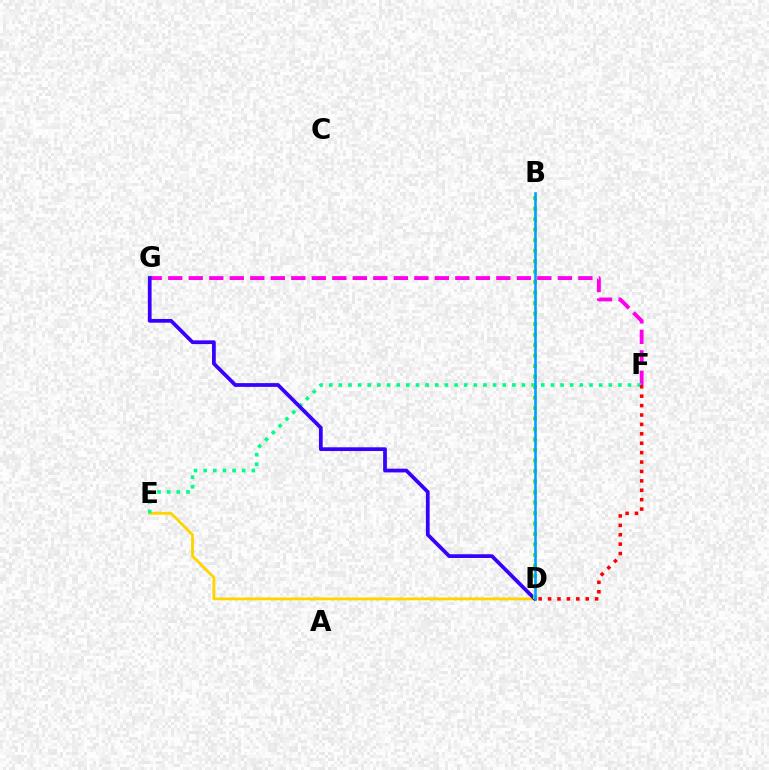{('D', 'E'): [{'color': '#ffd500', 'line_style': 'solid', 'thickness': 2.04}], ('F', 'G'): [{'color': '#ff00ed', 'line_style': 'dashed', 'thickness': 2.79}], ('E', 'F'): [{'color': '#00ff86', 'line_style': 'dotted', 'thickness': 2.62}], ('D', 'F'): [{'color': '#ff0000', 'line_style': 'dotted', 'thickness': 2.56}], ('D', 'G'): [{'color': '#3700ff', 'line_style': 'solid', 'thickness': 2.69}], ('B', 'D'): [{'color': '#4fff00', 'line_style': 'dotted', 'thickness': 2.85}, {'color': '#009eff', 'line_style': 'solid', 'thickness': 1.86}]}